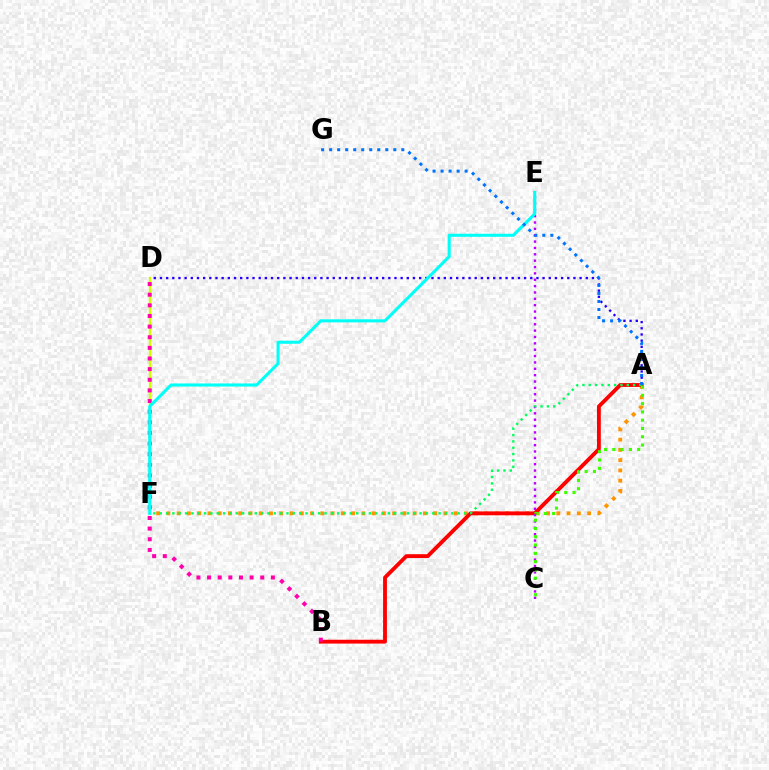{('A', 'F'): [{'color': '#ff9400', 'line_style': 'dotted', 'thickness': 2.79}, {'color': '#00ff5c', 'line_style': 'dotted', 'thickness': 1.72}], ('A', 'B'): [{'color': '#ff0000', 'line_style': 'solid', 'thickness': 2.76}], ('C', 'E'): [{'color': '#b900ff', 'line_style': 'dotted', 'thickness': 1.73}], ('D', 'F'): [{'color': '#d1ff00', 'line_style': 'solid', 'thickness': 1.69}], ('B', 'D'): [{'color': '#ff00ac', 'line_style': 'dotted', 'thickness': 2.89}], ('A', 'D'): [{'color': '#2500ff', 'line_style': 'dotted', 'thickness': 1.68}], ('E', 'F'): [{'color': '#00fff6', 'line_style': 'solid', 'thickness': 2.21}], ('A', 'G'): [{'color': '#0074ff', 'line_style': 'dotted', 'thickness': 2.18}], ('A', 'C'): [{'color': '#3dff00', 'line_style': 'dotted', 'thickness': 2.25}]}